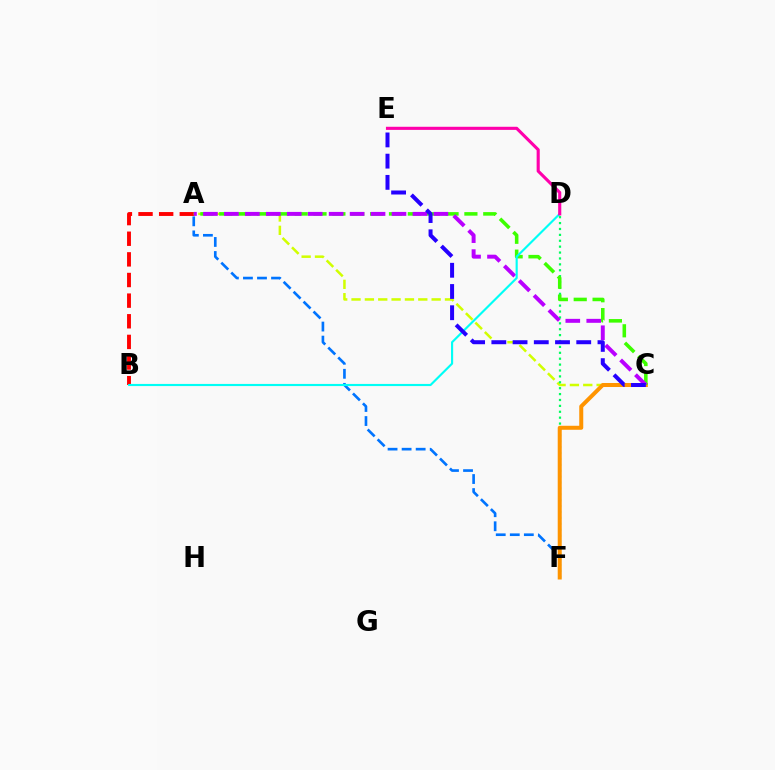{('A', 'B'): [{'color': '#ff0000', 'line_style': 'dashed', 'thickness': 2.8}], ('A', 'F'): [{'color': '#0074ff', 'line_style': 'dashed', 'thickness': 1.91}], ('A', 'C'): [{'color': '#d1ff00', 'line_style': 'dashed', 'thickness': 1.81}, {'color': '#3dff00', 'line_style': 'dashed', 'thickness': 2.56}, {'color': '#b900ff', 'line_style': 'dashed', 'thickness': 2.85}], ('D', 'F'): [{'color': '#00ff5c', 'line_style': 'dotted', 'thickness': 1.6}], ('C', 'F'): [{'color': '#ff9400', 'line_style': 'solid', 'thickness': 2.88}], ('B', 'D'): [{'color': '#00fff6', 'line_style': 'solid', 'thickness': 1.54}], ('C', 'E'): [{'color': '#2500ff', 'line_style': 'dashed', 'thickness': 2.88}], ('D', 'E'): [{'color': '#ff00ac', 'line_style': 'solid', 'thickness': 2.24}]}